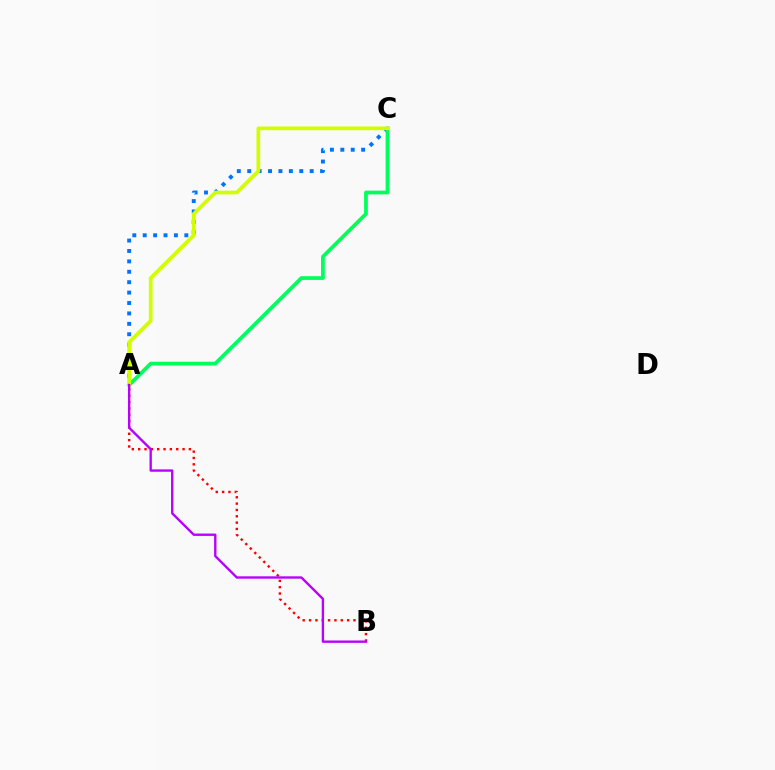{('A', 'C'): [{'color': '#0074ff', 'line_style': 'dotted', 'thickness': 2.83}, {'color': '#00ff5c', 'line_style': 'solid', 'thickness': 2.69}, {'color': '#d1ff00', 'line_style': 'solid', 'thickness': 2.67}], ('A', 'B'): [{'color': '#ff0000', 'line_style': 'dotted', 'thickness': 1.72}, {'color': '#b900ff', 'line_style': 'solid', 'thickness': 1.7}]}